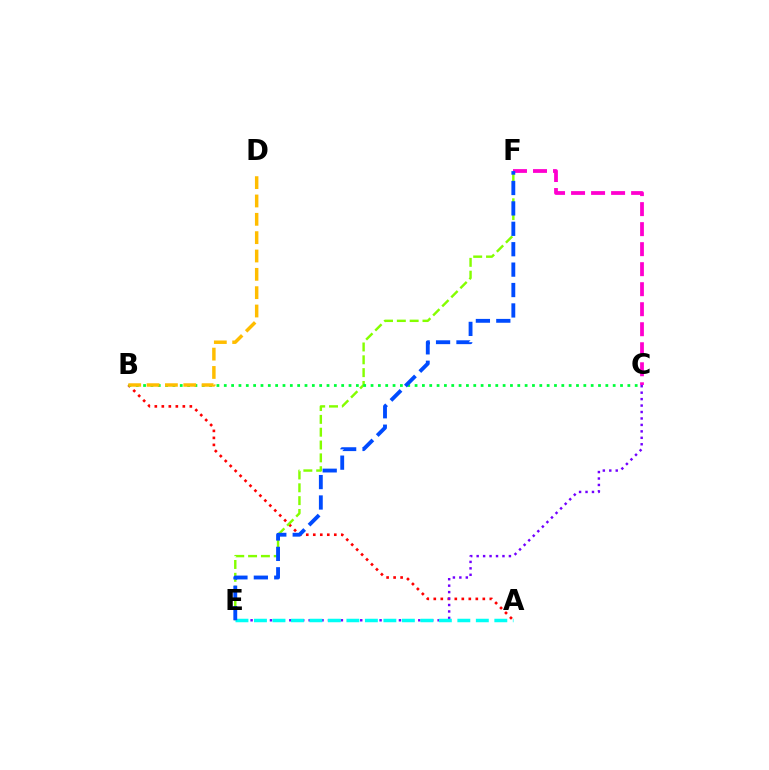{('A', 'B'): [{'color': '#ff0000', 'line_style': 'dotted', 'thickness': 1.9}], ('E', 'F'): [{'color': '#84ff00', 'line_style': 'dashed', 'thickness': 1.74}, {'color': '#004bff', 'line_style': 'dashed', 'thickness': 2.77}], ('B', 'C'): [{'color': '#00ff39', 'line_style': 'dotted', 'thickness': 1.99}], ('C', 'F'): [{'color': '#ff00cf', 'line_style': 'dashed', 'thickness': 2.72}], ('C', 'E'): [{'color': '#7200ff', 'line_style': 'dotted', 'thickness': 1.75}], ('A', 'E'): [{'color': '#00fff6', 'line_style': 'dashed', 'thickness': 2.51}], ('B', 'D'): [{'color': '#ffbd00', 'line_style': 'dashed', 'thickness': 2.49}]}